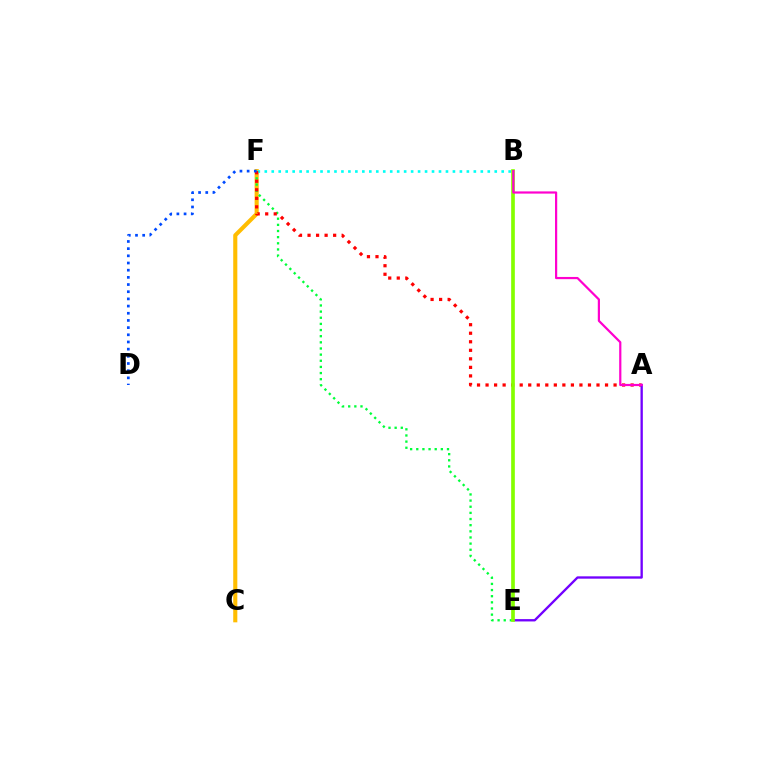{('C', 'F'): [{'color': '#ffbd00', 'line_style': 'solid', 'thickness': 2.95}], ('B', 'F'): [{'color': '#00fff6', 'line_style': 'dotted', 'thickness': 1.89}], ('E', 'F'): [{'color': '#00ff39', 'line_style': 'dotted', 'thickness': 1.67}], ('A', 'F'): [{'color': '#ff0000', 'line_style': 'dotted', 'thickness': 2.32}], ('A', 'E'): [{'color': '#7200ff', 'line_style': 'solid', 'thickness': 1.68}], ('B', 'E'): [{'color': '#84ff00', 'line_style': 'solid', 'thickness': 2.65}], ('D', 'F'): [{'color': '#004bff', 'line_style': 'dotted', 'thickness': 1.95}], ('A', 'B'): [{'color': '#ff00cf', 'line_style': 'solid', 'thickness': 1.59}]}